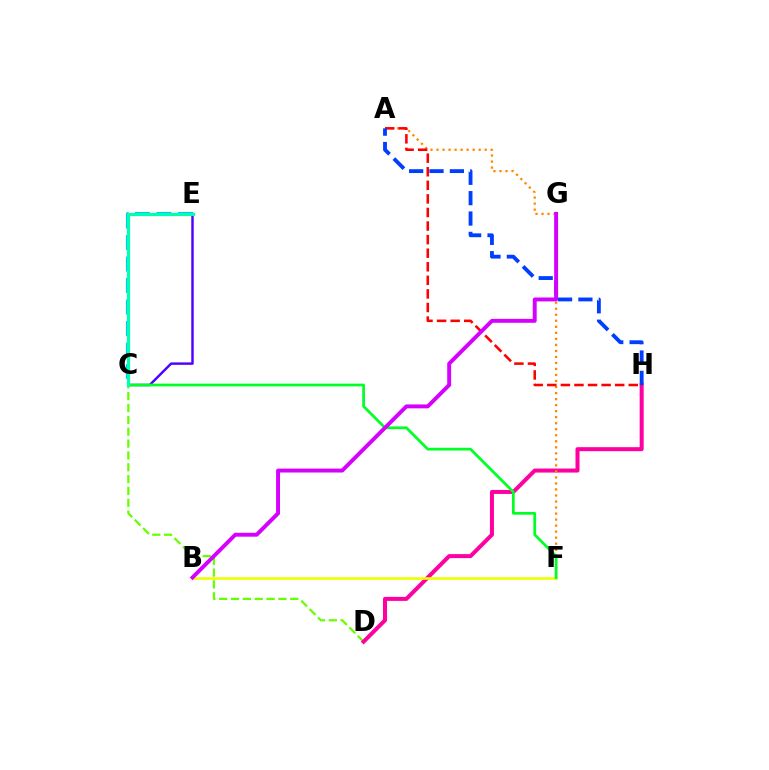{('C', 'D'): [{'color': '#66ff00', 'line_style': 'dashed', 'thickness': 1.61}], ('D', 'H'): [{'color': '#ff00a0', 'line_style': 'solid', 'thickness': 2.89}], ('A', 'F'): [{'color': '#ff8800', 'line_style': 'dotted', 'thickness': 1.64}], ('B', 'F'): [{'color': '#eeff00', 'line_style': 'solid', 'thickness': 1.87}], ('C', 'E'): [{'color': '#4f00ff', 'line_style': 'solid', 'thickness': 1.76}, {'color': '#00c7ff', 'line_style': 'dashed', 'thickness': 2.92}, {'color': '#00ffaf', 'line_style': 'solid', 'thickness': 2.29}], ('C', 'F'): [{'color': '#00ff27', 'line_style': 'solid', 'thickness': 1.97}], ('A', 'H'): [{'color': '#ff0000', 'line_style': 'dashed', 'thickness': 1.84}, {'color': '#003fff', 'line_style': 'dashed', 'thickness': 2.77}], ('B', 'G'): [{'color': '#d600ff', 'line_style': 'solid', 'thickness': 2.82}]}